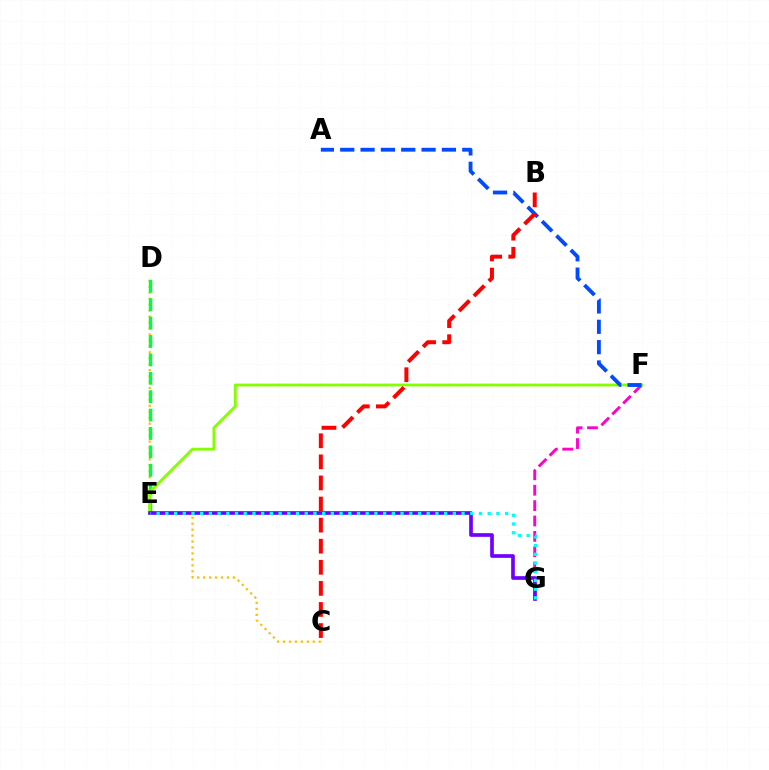{('F', 'G'): [{'color': '#ff00cf', 'line_style': 'dashed', 'thickness': 2.09}], ('C', 'D'): [{'color': '#ffbd00', 'line_style': 'dotted', 'thickness': 1.62}], ('D', 'E'): [{'color': '#00ff39', 'line_style': 'dashed', 'thickness': 2.5}], ('E', 'F'): [{'color': '#84ff00', 'line_style': 'solid', 'thickness': 2.05}], ('E', 'G'): [{'color': '#7200ff', 'line_style': 'solid', 'thickness': 2.65}, {'color': '#00fff6', 'line_style': 'dotted', 'thickness': 2.37}], ('A', 'F'): [{'color': '#004bff', 'line_style': 'dashed', 'thickness': 2.76}], ('B', 'C'): [{'color': '#ff0000', 'line_style': 'dashed', 'thickness': 2.86}]}